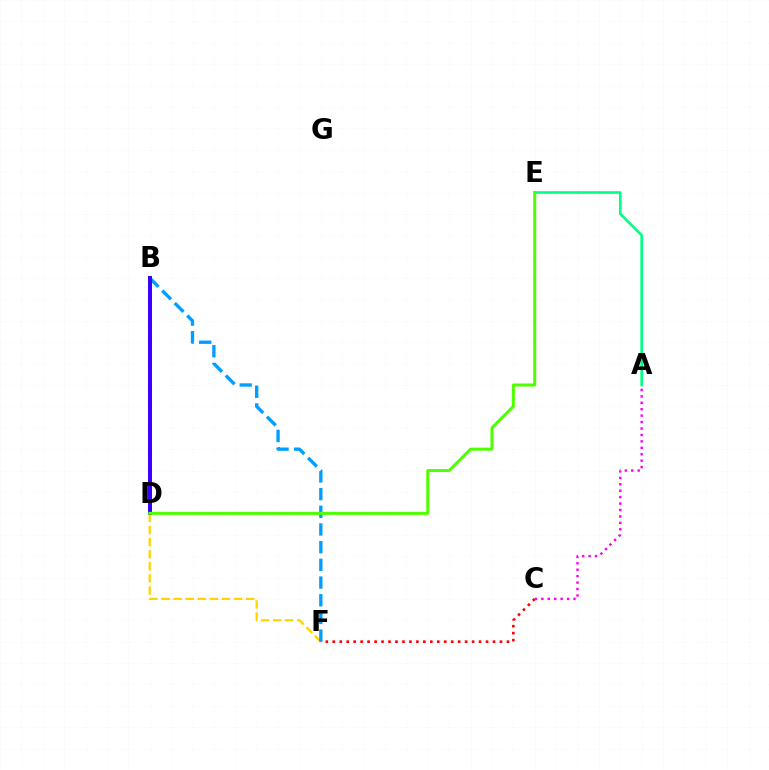{('A', 'E'): [{'color': '#00ff86', 'line_style': 'solid', 'thickness': 1.89}], ('D', 'F'): [{'color': '#ffd500', 'line_style': 'dashed', 'thickness': 1.64}], ('B', 'F'): [{'color': '#009eff', 'line_style': 'dashed', 'thickness': 2.4}], ('B', 'D'): [{'color': '#3700ff', 'line_style': 'solid', 'thickness': 2.88}], ('D', 'E'): [{'color': '#4fff00', 'line_style': 'solid', 'thickness': 2.17}], ('C', 'F'): [{'color': '#ff0000', 'line_style': 'dotted', 'thickness': 1.89}], ('A', 'C'): [{'color': '#ff00ed', 'line_style': 'dotted', 'thickness': 1.75}]}